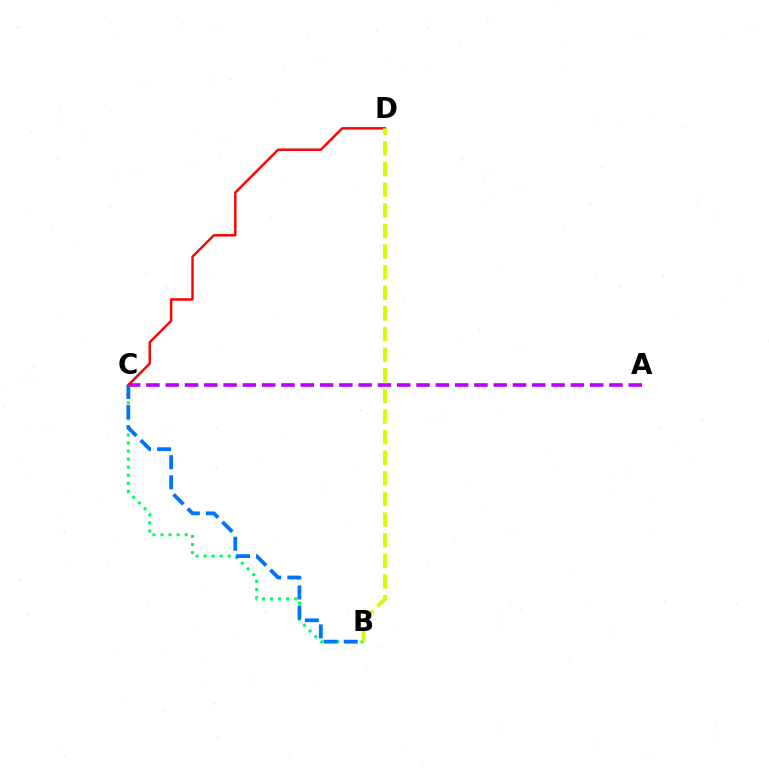{('A', 'C'): [{'color': '#b900ff', 'line_style': 'dashed', 'thickness': 2.62}], ('B', 'C'): [{'color': '#00ff5c', 'line_style': 'dotted', 'thickness': 2.19}, {'color': '#0074ff', 'line_style': 'dashed', 'thickness': 2.73}], ('C', 'D'): [{'color': '#ff0000', 'line_style': 'solid', 'thickness': 1.75}], ('B', 'D'): [{'color': '#d1ff00', 'line_style': 'dashed', 'thickness': 2.8}]}